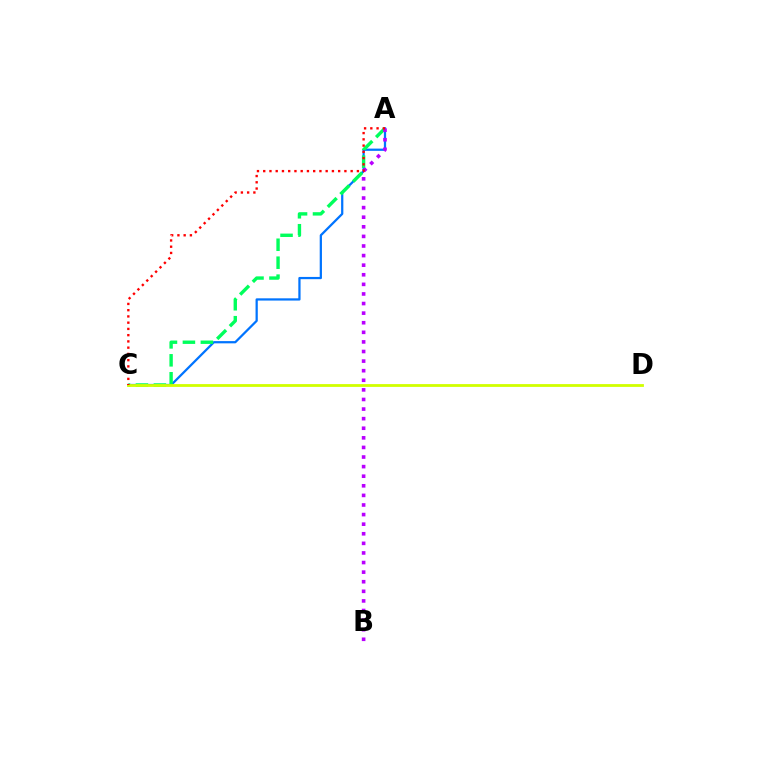{('A', 'C'): [{'color': '#0074ff', 'line_style': 'solid', 'thickness': 1.62}, {'color': '#00ff5c', 'line_style': 'dashed', 'thickness': 2.44}, {'color': '#ff0000', 'line_style': 'dotted', 'thickness': 1.7}], ('A', 'B'): [{'color': '#b900ff', 'line_style': 'dotted', 'thickness': 2.61}], ('C', 'D'): [{'color': '#d1ff00', 'line_style': 'solid', 'thickness': 2.01}]}